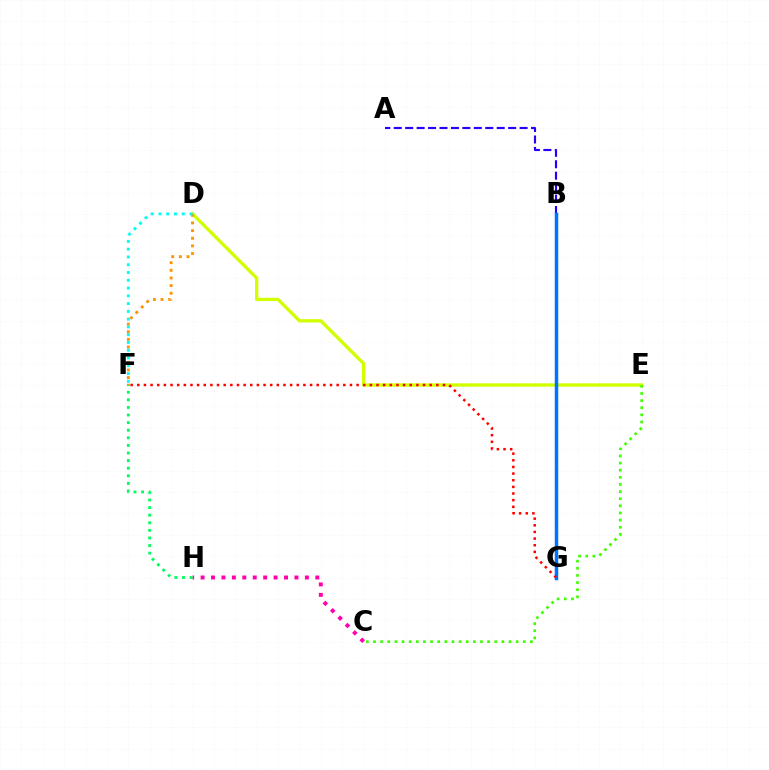{('D', 'E'): [{'color': '#d1ff00', 'line_style': 'solid', 'thickness': 2.39}], ('A', 'B'): [{'color': '#2500ff', 'line_style': 'dashed', 'thickness': 1.55}], ('B', 'G'): [{'color': '#b900ff', 'line_style': 'solid', 'thickness': 1.86}, {'color': '#0074ff', 'line_style': 'solid', 'thickness': 2.52}], ('C', 'H'): [{'color': '#ff00ac', 'line_style': 'dotted', 'thickness': 2.83}], ('F', 'G'): [{'color': '#ff0000', 'line_style': 'dotted', 'thickness': 1.81}], ('F', 'H'): [{'color': '#00ff5c', 'line_style': 'dotted', 'thickness': 2.06}], ('D', 'F'): [{'color': '#ff9400', 'line_style': 'dotted', 'thickness': 2.08}, {'color': '#00fff6', 'line_style': 'dotted', 'thickness': 2.11}], ('C', 'E'): [{'color': '#3dff00', 'line_style': 'dotted', 'thickness': 1.94}]}